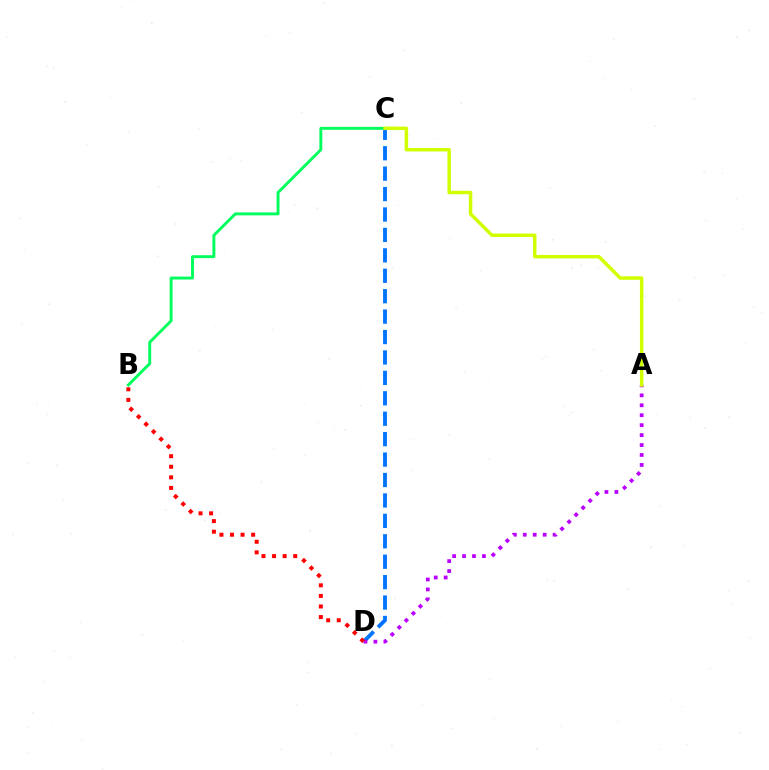{('C', 'D'): [{'color': '#0074ff', 'line_style': 'dashed', 'thickness': 2.77}], ('A', 'D'): [{'color': '#b900ff', 'line_style': 'dotted', 'thickness': 2.7}], ('B', 'C'): [{'color': '#00ff5c', 'line_style': 'solid', 'thickness': 2.09}], ('A', 'C'): [{'color': '#d1ff00', 'line_style': 'solid', 'thickness': 2.5}], ('B', 'D'): [{'color': '#ff0000', 'line_style': 'dotted', 'thickness': 2.87}]}